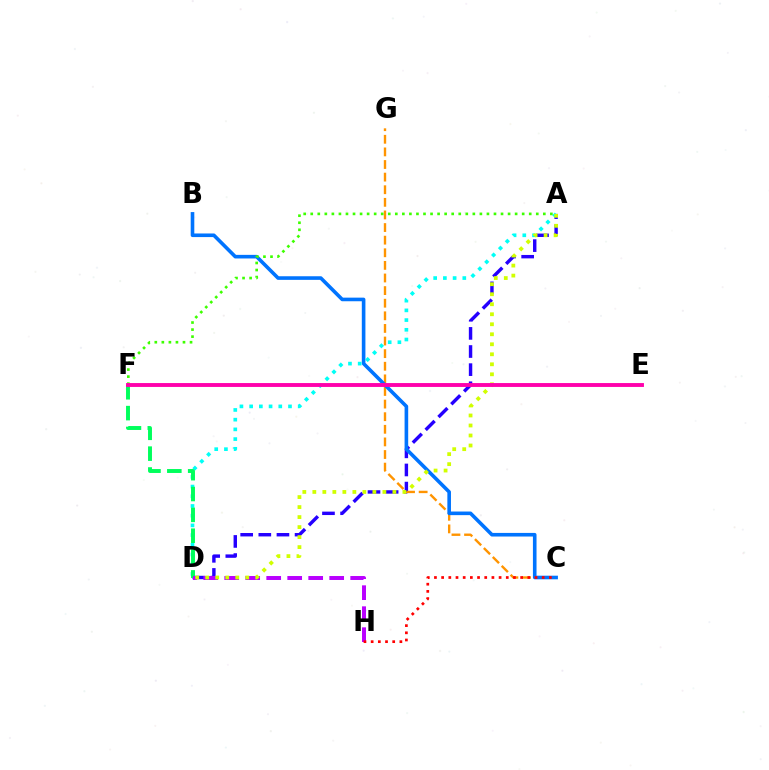{('A', 'D'): [{'color': '#2500ff', 'line_style': 'dashed', 'thickness': 2.46}, {'color': '#00fff6', 'line_style': 'dotted', 'thickness': 2.64}, {'color': '#d1ff00', 'line_style': 'dotted', 'thickness': 2.72}], ('C', 'G'): [{'color': '#ff9400', 'line_style': 'dashed', 'thickness': 1.71}], ('B', 'C'): [{'color': '#0074ff', 'line_style': 'solid', 'thickness': 2.6}], ('D', 'F'): [{'color': '#00ff5c', 'line_style': 'dashed', 'thickness': 2.83}], ('A', 'F'): [{'color': '#3dff00', 'line_style': 'dotted', 'thickness': 1.91}], ('D', 'H'): [{'color': '#b900ff', 'line_style': 'dashed', 'thickness': 2.85}], ('C', 'H'): [{'color': '#ff0000', 'line_style': 'dotted', 'thickness': 1.95}], ('E', 'F'): [{'color': '#ff00ac', 'line_style': 'solid', 'thickness': 2.8}]}